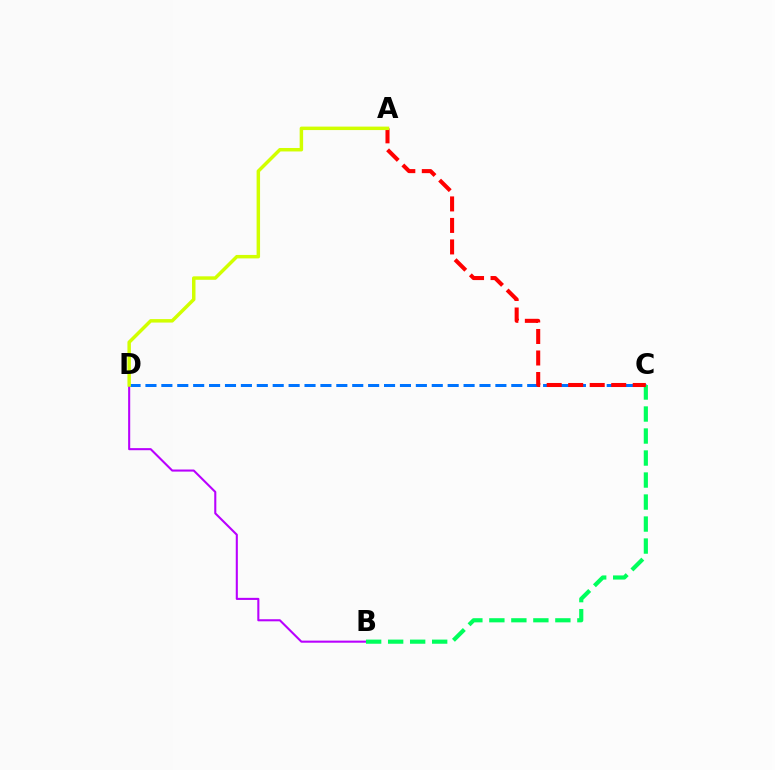{('B', 'D'): [{'color': '#b900ff', 'line_style': 'solid', 'thickness': 1.5}], ('C', 'D'): [{'color': '#0074ff', 'line_style': 'dashed', 'thickness': 2.16}], ('B', 'C'): [{'color': '#00ff5c', 'line_style': 'dashed', 'thickness': 2.99}], ('A', 'C'): [{'color': '#ff0000', 'line_style': 'dashed', 'thickness': 2.92}], ('A', 'D'): [{'color': '#d1ff00', 'line_style': 'solid', 'thickness': 2.5}]}